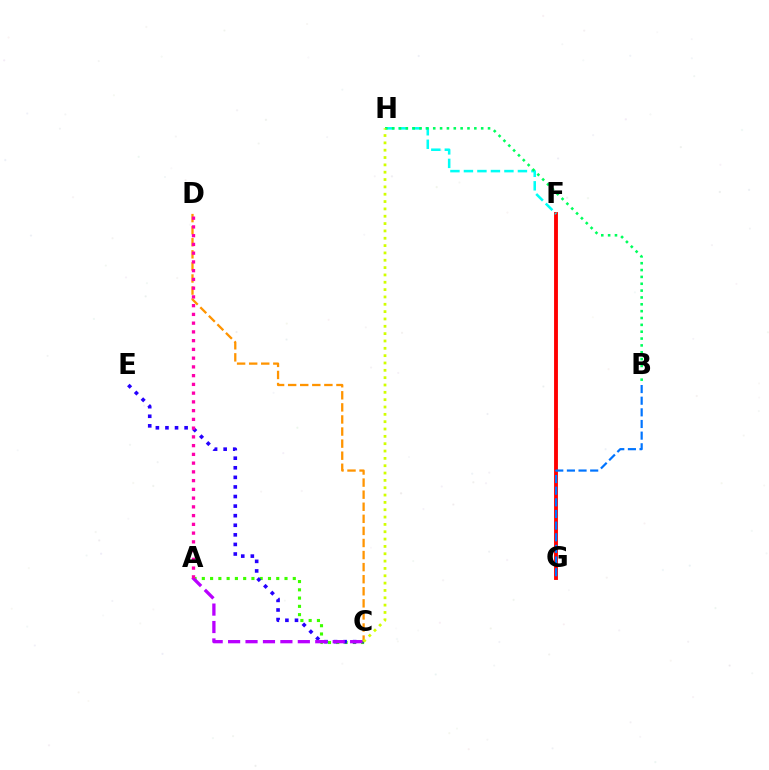{('F', 'G'): [{'color': '#ff0000', 'line_style': 'solid', 'thickness': 2.79}], ('A', 'C'): [{'color': '#3dff00', 'line_style': 'dotted', 'thickness': 2.25}, {'color': '#b900ff', 'line_style': 'dashed', 'thickness': 2.37}], ('C', 'E'): [{'color': '#2500ff', 'line_style': 'dotted', 'thickness': 2.6}], ('C', 'D'): [{'color': '#ff9400', 'line_style': 'dashed', 'thickness': 1.64}], ('F', 'H'): [{'color': '#00fff6', 'line_style': 'dashed', 'thickness': 1.83}], ('B', 'H'): [{'color': '#00ff5c', 'line_style': 'dotted', 'thickness': 1.86}], ('C', 'H'): [{'color': '#d1ff00', 'line_style': 'dotted', 'thickness': 1.99}], ('A', 'D'): [{'color': '#ff00ac', 'line_style': 'dotted', 'thickness': 2.38}], ('B', 'G'): [{'color': '#0074ff', 'line_style': 'dashed', 'thickness': 1.58}]}